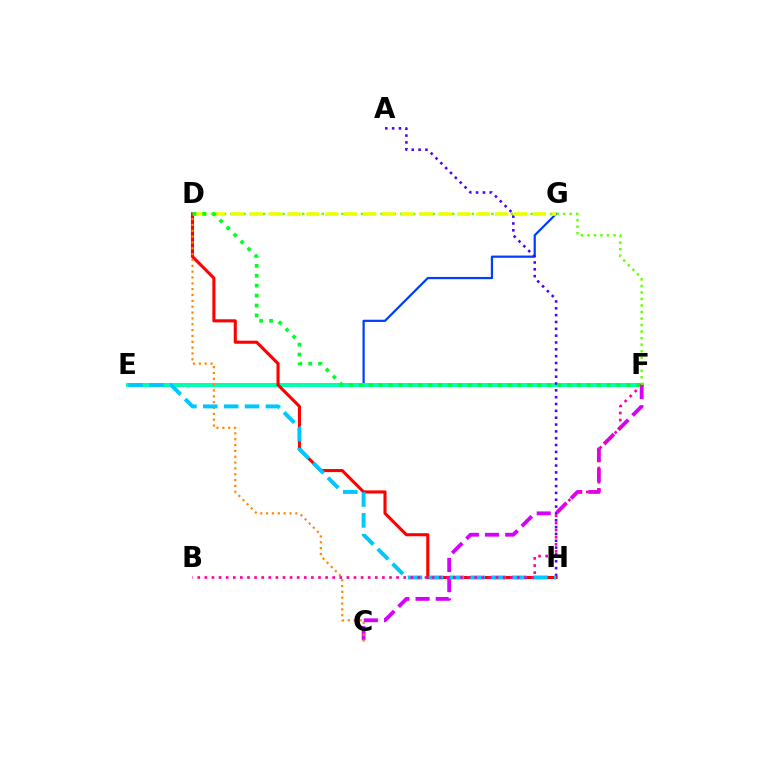{('E', 'G'): [{'color': '#003fff', 'line_style': 'solid', 'thickness': 1.6}], ('E', 'F'): [{'color': '#00ffaf', 'line_style': 'solid', 'thickness': 2.88}], ('D', 'F'): [{'color': '#66ff00', 'line_style': 'dotted', 'thickness': 1.77}, {'color': '#00ff27', 'line_style': 'dotted', 'thickness': 2.69}], ('D', 'H'): [{'color': '#ff0000', 'line_style': 'solid', 'thickness': 2.22}], ('A', 'H'): [{'color': '#4f00ff', 'line_style': 'dotted', 'thickness': 1.86}], ('C', 'F'): [{'color': '#d600ff', 'line_style': 'dashed', 'thickness': 2.74}], ('C', 'D'): [{'color': '#ff8800', 'line_style': 'dotted', 'thickness': 1.59}], ('E', 'H'): [{'color': '#00c7ff', 'line_style': 'dashed', 'thickness': 2.84}], ('B', 'F'): [{'color': '#ff00a0', 'line_style': 'dotted', 'thickness': 1.93}], ('D', 'G'): [{'color': '#eeff00', 'line_style': 'dashed', 'thickness': 2.56}]}